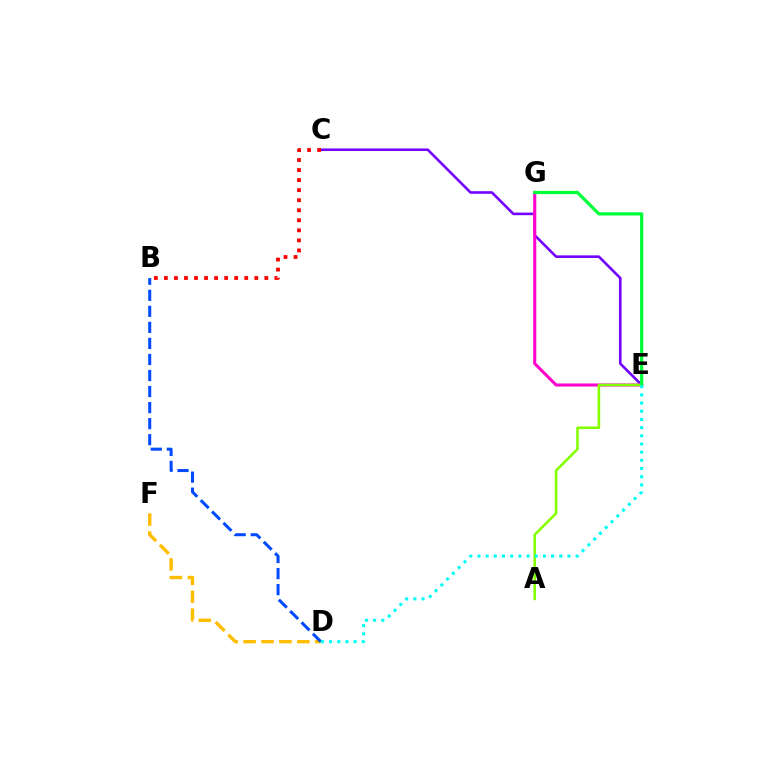{('C', 'E'): [{'color': '#7200ff', 'line_style': 'solid', 'thickness': 1.87}], ('E', 'G'): [{'color': '#ff00cf', 'line_style': 'solid', 'thickness': 2.2}, {'color': '#00ff39', 'line_style': 'solid', 'thickness': 2.33}], ('A', 'E'): [{'color': '#84ff00', 'line_style': 'solid', 'thickness': 1.85}], ('D', 'F'): [{'color': '#ffbd00', 'line_style': 'dashed', 'thickness': 2.43}], ('B', 'D'): [{'color': '#004bff', 'line_style': 'dashed', 'thickness': 2.18}], ('B', 'C'): [{'color': '#ff0000', 'line_style': 'dotted', 'thickness': 2.73}], ('D', 'E'): [{'color': '#00fff6', 'line_style': 'dotted', 'thickness': 2.22}]}